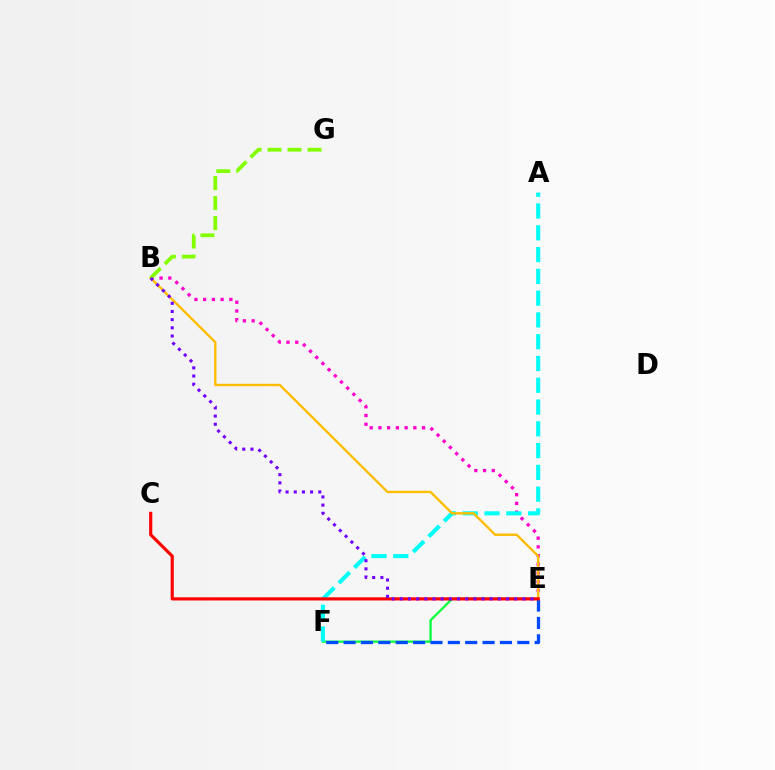{('B', 'E'): [{'color': '#ff00cf', 'line_style': 'dotted', 'thickness': 2.37}, {'color': '#ffbd00', 'line_style': 'solid', 'thickness': 1.7}, {'color': '#7200ff', 'line_style': 'dotted', 'thickness': 2.22}], ('E', 'F'): [{'color': '#00ff39', 'line_style': 'solid', 'thickness': 1.61}, {'color': '#004bff', 'line_style': 'dashed', 'thickness': 2.36}], ('A', 'F'): [{'color': '#00fff6', 'line_style': 'dashed', 'thickness': 2.96}], ('B', 'G'): [{'color': '#84ff00', 'line_style': 'dashed', 'thickness': 2.72}], ('C', 'E'): [{'color': '#ff0000', 'line_style': 'solid', 'thickness': 2.27}]}